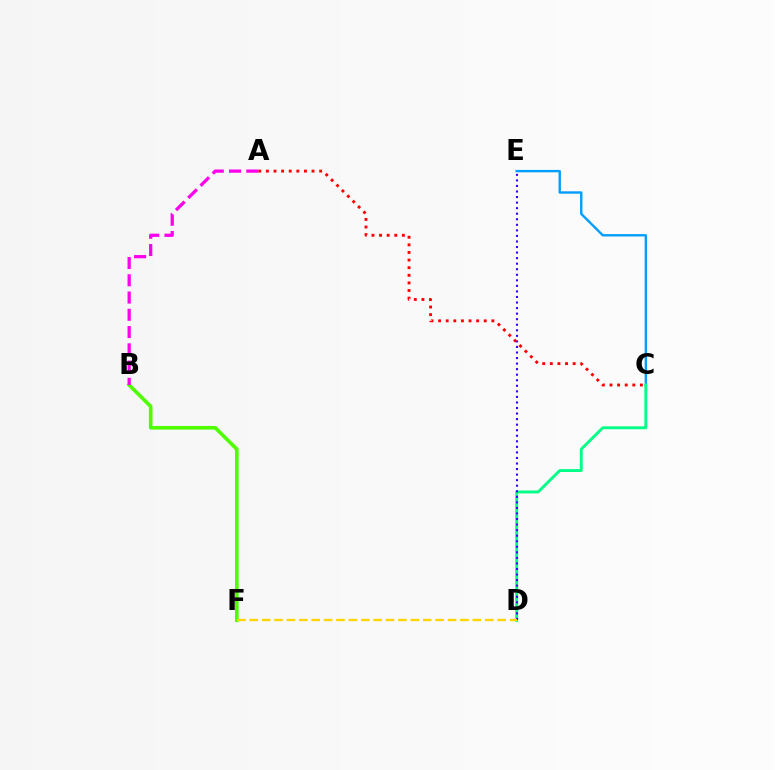{('B', 'F'): [{'color': '#4fff00', 'line_style': 'solid', 'thickness': 2.61}], ('C', 'E'): [{'color': '#009eff', 'line_style': 'solid', 'thickness': 1.71}], ('C', 'D'): [{'color': '#00ff86', 'line_style': 'solid', 'thickness': 2.09}], ('D', 'E'): [{'color': '#3700ff', 'line_style': 'dotted', 'thickness': 1.51}], ('D', 'F'): [{'color': '#ffd500', 'line_style': 'dashed', 'thickness': 1.68}], ('A', 'B'): [{'color': '#ff00ed', 'line_style': 'dashed', 'thickness': 2.35}], ('A', 'C'): [{'color': '#ff0000', 'line_style': 'dotted', 'thickness': 2.07}]}